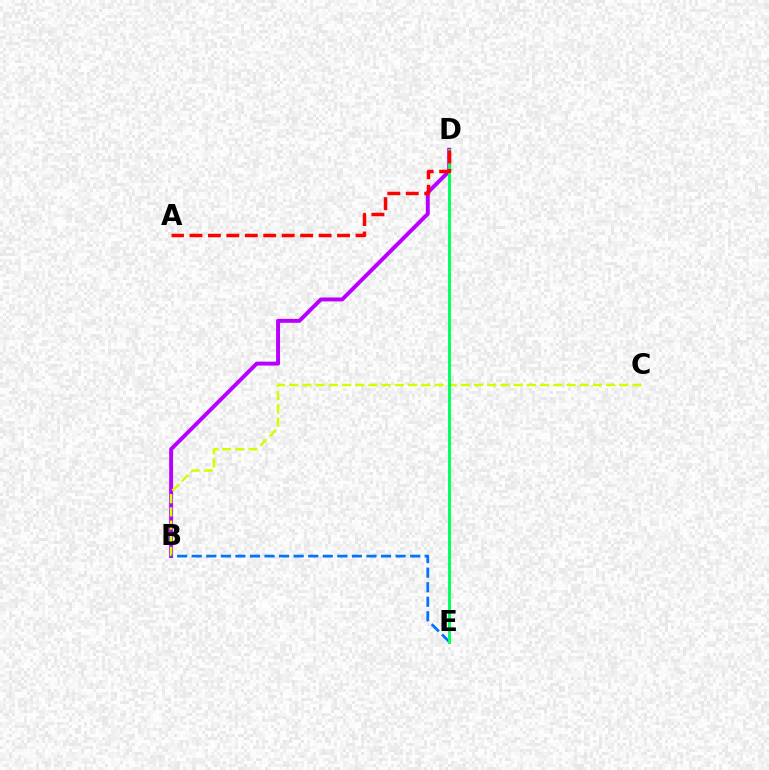{('B', 'D'): [{'color': '#b900ff', 'line_style': 'solid', 'thickness': 2.83}], ('B', 'C'): [{'color': '#d1ff00', 'line_style': 'dashed', 'thickness': 1.79}], ('B', 'E'): [{'color': '#0074ff', 'line_style': 'dashed', 'thickness': 1.98}], ('D', 'E'): [{'color': '#00ff5c', 'line_style': 'solid', 'thickness': 2.1}], ('A', 'D'): [{'color': '#ff0000', 'line_style': 'dashed', 'thickness': 2.51}]}